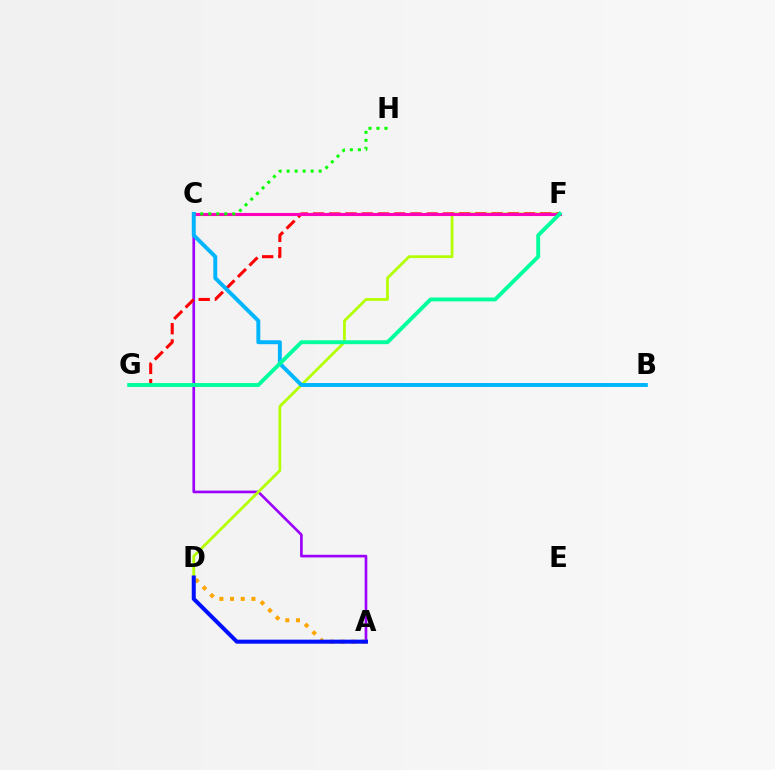{('A', 'C'): [{'color': '#9b00ff', 'line_style': 'solid', 'thickness': 1.92}], ('D', 'F'): [{'color': '#b3ff00', 'line_style': 'solid', 'thickness': 1.99}], ('F', 'G'): [{'color': '#ff0000', 'line_style': 'dashed', 'thickness': 2.2}, {'color': '#00ff9d', 'line_style': 'solid', 'thickness': 2.81}], ('A', 'D'): [{'color': '#ffa500', 'line_style': 'dotted', 'thickness': 2.9}, {'color': '#0010ff', 'line_style': 'solid', 'thickness': 2.9}], ('C', 'F'): [{'color': '#ff00bd', 'line_style': 'solid', 'thickness': 2.23}], ('C', 'H'): [{'color': '#08ff00', 'line_style': 'dotted', 'thickness': 2.17}], ('B', 'C'): [{'color': '#00b5ff', 'line_style': 'solid', 'thickness': 2.83}]}